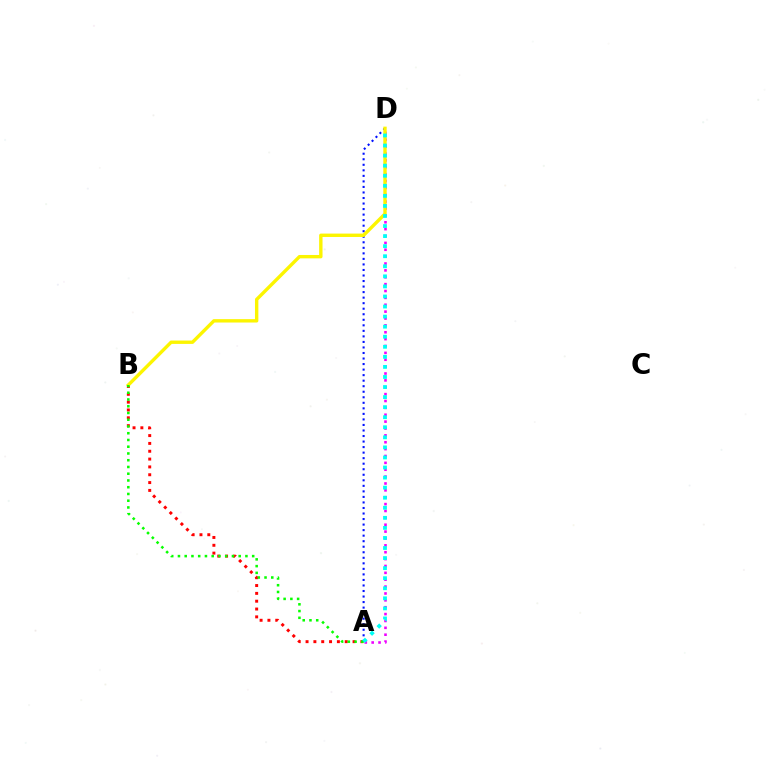{('A', 'B'): [{'color': '#ff0000', 'line_style': 'dotted', 'thickness': 2.13}, {'color': '#08ff00', 'line_style': 'dotted', 'thickness': 1.83}], ('A', 'D'): [{'color': '#0010ff', 'line_style': 'dotted', 'thickness': 1.5}, {'color': '#ee00ff', 'line_style': 'dotted', 'thickness': 1.87}, {'color': '#00fff6', 'line_style': 'dotted', 'thickness': 2.73}], ('B', 'D'): [{'color': '#fcf500', 'line_style': 'solid', 'thickness': 2.43}]}